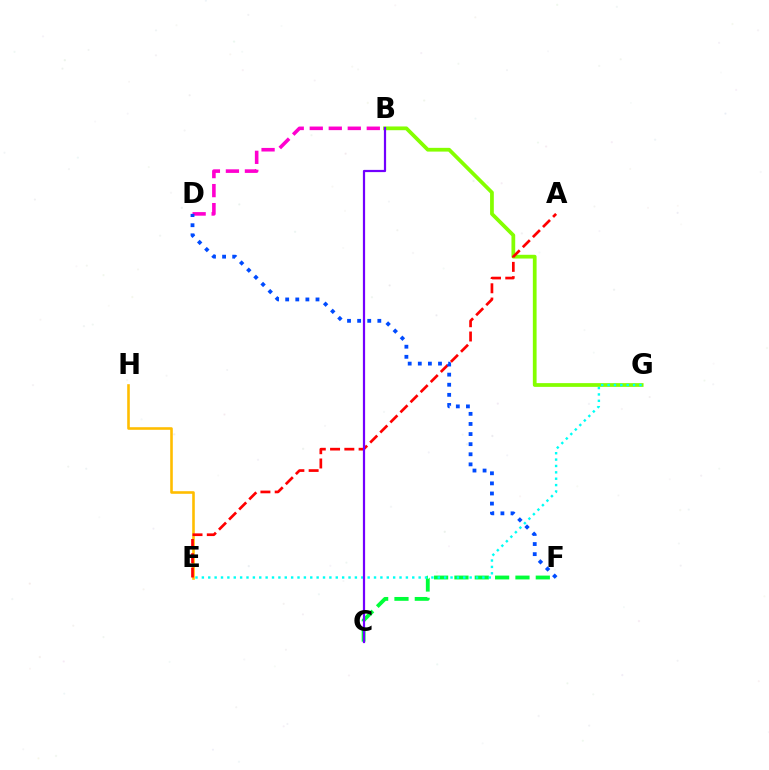{('C', 'F'): [{'color': '#00ff39', 'line_style': 'dashed', 'thickness': 2.76}], ('B', 'G'): [{'color': '#84ff00', 'line_style': 'solid', 'thickness': 2.7}], ('B', 'D'): [{'color': '#ff00cf', 'line_style': 'dashed', 'thickness': 2.58}], ('E', 'H'): [{'color': '#ffbd00', 'line_style': 'solid', 'thickness': 1.87}], ('A', 'E'): [{'color': '#ff0000', 'line_style': 'dashed', 'thickness': 1.94}], ('D', 'F'): [{'color': '#004bff', 'line_style': 'dotted', 'thickness': 2.74}], ('E', 'G'): [{'color': '#00fff6', 'line_style': 'dotted', 'thickness': 1.73}], ('B', 'C'): [{'color': '#7200ff', 'line_style': 'solid', 'thickness': 1.6}]}